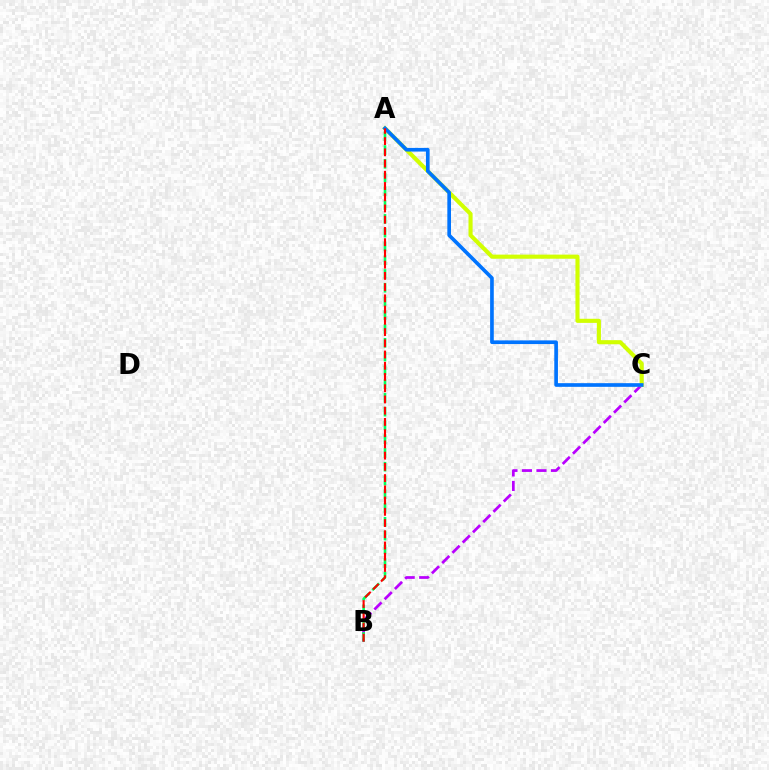{('B', 'C'): [{'color': '#b900ff', 'line_style': 'dashed', 'thickness': 1.97}], ('A', 'B'): [{'color': '#00ff5c', 'line_style': 'dashed', 'thickness': 1.87}, {'color': '#ff0000', 'line_style': 'dashed', 'thickness': 1.53}], ('A', 'C'): [{'color': '#d1ff00', 'line_style': 'solid', 'thickness': 2.95}, {'color': '#0074ff', 'line_style': 'solid', 'thickness': 2.64}]}